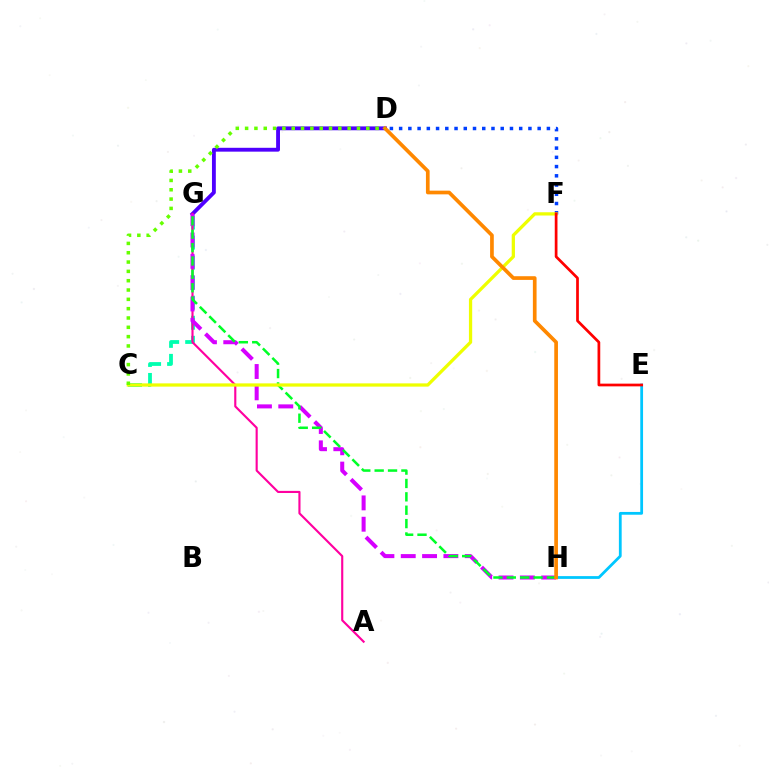{('C', 'G'): [{'color': '#00ffaf', 'line_style': 'dashed', 'thickness': 2.72}], ('E', 'H'): [{'color': '#00c7ff', 'line_style': 'solid', 'thickness': 2.0}], ('D', 'F'): [{'color': '#003fff', 'line_style': 'dotted', 'thickness': 2.51}], ('D', 'G'): [{'color': '#4f00ff', 'line_style': 'solid', 'thickness': 2.77}], ('A', 'G'): [{'color': '#ff00a0', 'line_style': 'solid', 'thickness': 1.53}], ('G', 'H'): [{'color': '#d600ff', 'line_style': 'dashed', 'thickness': 2.9}, {'color': '#00ff27', 'line_style': 'dashed', 'thickness': 1.82}], ('C', 'F'): [{'color': '#eeff00', 'line_style': 'solid', 'thickness': 2.35}], ('D', 'H'): [{'color': '#ff8800', 'line_style': 'solid', 'thickness': 2.66}], ('E', 'F'): [{'color': '#ff0000', 'line_style': 'solid', 'thickness': 1.96}], ('C', 'D'): [{'color': '#66ff00', 'line_style': 'dotted', 'thickness': 2.53}]}